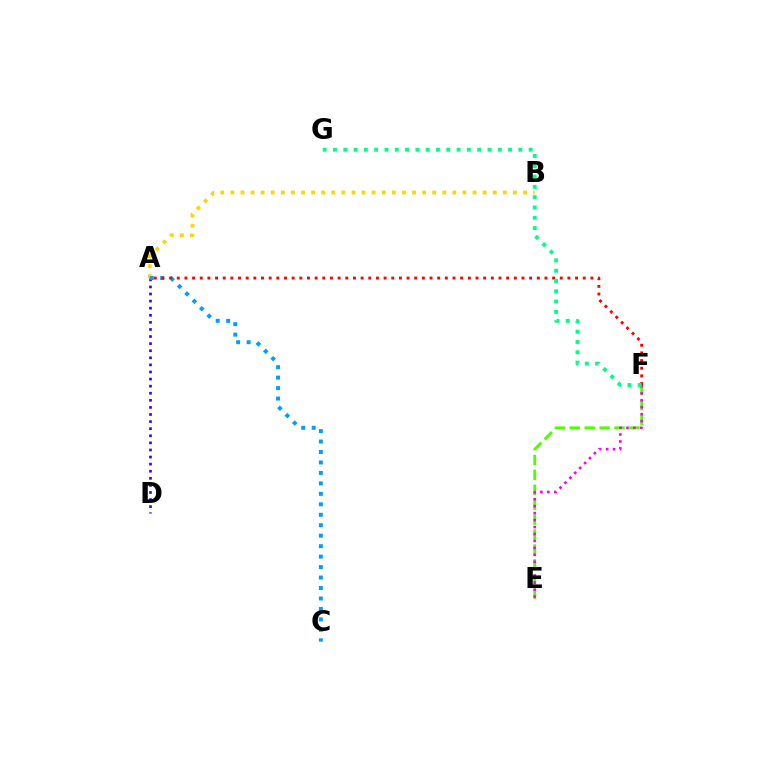{('E', 'F'): [{'color': '#4fff00', 'line_style': 'dashed', 'thickness': 2.03}, {'color': '#ff00ed', 'line_style': 'dotted', 'thickness': 1.89}], ('A', 'B'): [{'color': '#ffd500', 'line_style': 'dotted', 'thickness': 2.74}], ('A', 'D'): [{'color': '#3700ff', 'line_style': 'dotted', 'thickness': 1.93}], ('A', 'C'): [{'color': '#009eff', 'line_style': 'dotted', 'thickness': 2.84}], ('A', 'F'): [{'color': '#ff0000', 'line_style': 'dotted', 'thickness': 2.08}], ('F', 'G'): [{'color': '#00ff86', 'line_style': 'dotted', 'thickness': 2.8}]}